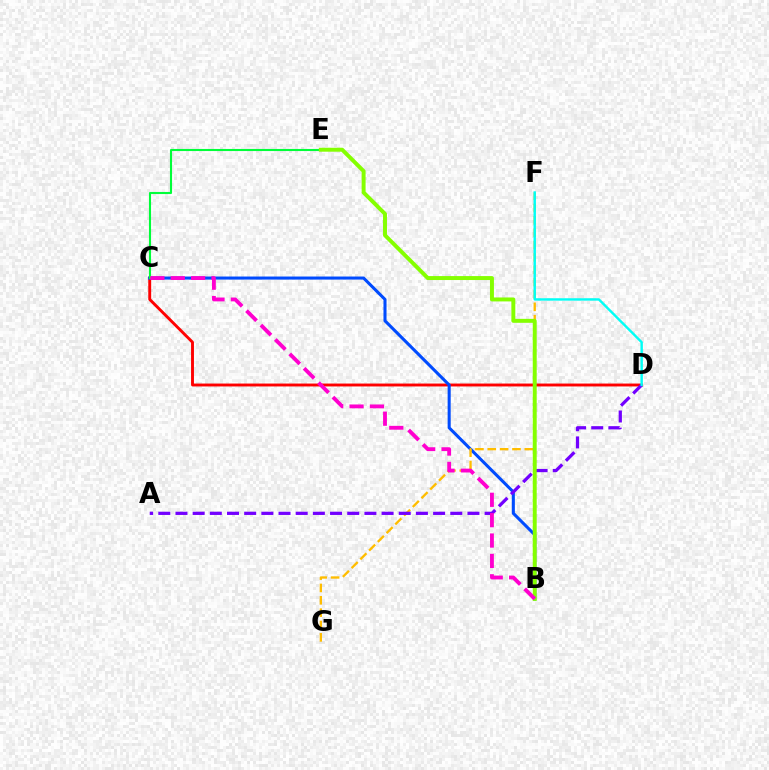{('C', 'D'): [{'color': '#ff0000', 'line_style': 'solid', 'thickness': 2.09}], ('B', 'C'): [{'color': '#004bff', 'line_style': 'solid', 'thickness': 2.2}, {'color': '#ff00cf', 'line_style': 'dashed', 'thickness': 2.77}], ('C', 'E'): [{'color': '#00ff39', 'line_style': 'solid', 'thickness': 1.51}], ('F', 'G'): [{'color': '#ffbd00', 'line_style': 'dashed', 'thickness': 1.68}], ('A', 'D'): [{'color': '#7200ff', 'line_style': 'dashed', 'thickness': 2.33}], ('D', 'F'): [{'color': '#00fff6', 'line_style': 'solid', 'thickness': 1.74}], ('B', 'E'): [{'color': '#84ff00', 'line_style': 'solid', 'thickness': 2.85}]}